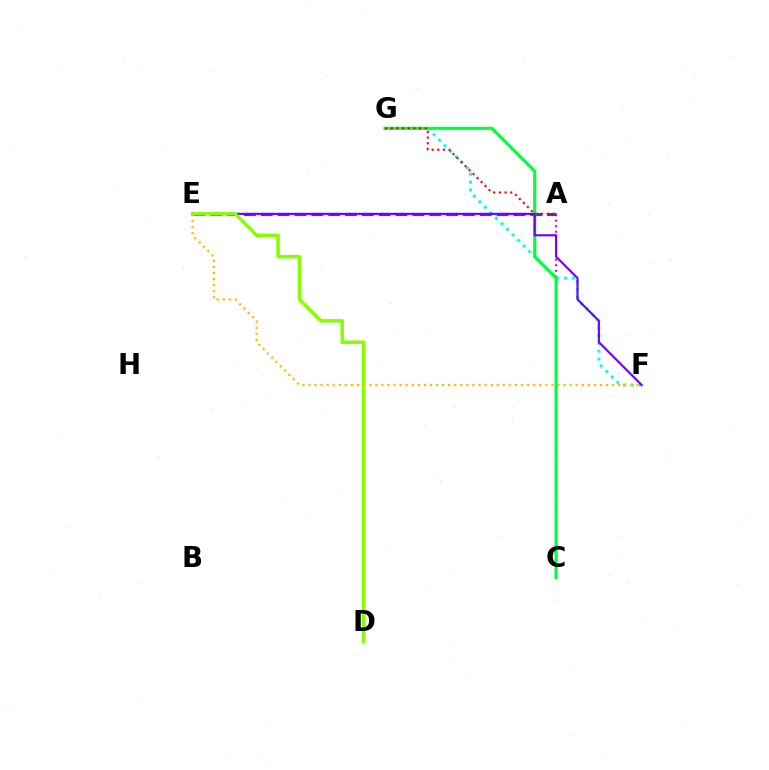{('A', 'C'): [{'color': '#ff00cf', 'line_style': 'dotted', 'thickness': 1.52}], ('F', 'G'): [{'color': '#00fff6', 'line_style': 'dotted', 'thickness': 2.13}], ('A', 'E'): [{'color': '#004bff', 'line_style': 'dashed', 'thickness': 2.29}], ('C', 'G'): [{'color': '#00ff39', 'line_style': 'solid', 'thickness': 2.25}], ('E', 'F'): [{'color': '#7200ff', 'line_style': 'solid', 'thickness': 1.55}, {'color': '#ffbd00', 'line_style': 'dotted', 'thickness': 1.65}], ('D', 'E'): [{'color': '#84ff00', 'line_style': 'solid', 'thickness': 2.5}], ('A', 'G'): [{'color': '#ff0000', 'line_style': 'dotted', 'thickness': 1.54}]}